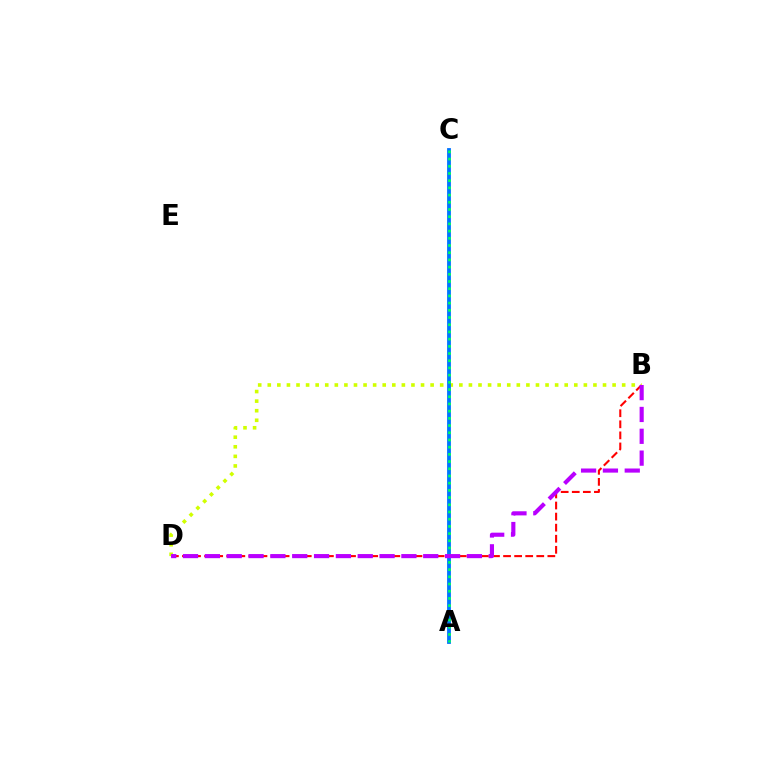{('B', 'D'): [{'color': '#ff0000', 'line_style': 'dashed', 'thickness': 1.5}, {'color': '#d1ff00', 'line_style': 'dotted', 'thickness': 2.6}, {'color': '#b900ff', 'line_style': 'dashed', 'thickness': 2.97}], ('A', 'C'): [{'color': '#0074ff', 'line_style': 'solid', 'thickness': 2.74}, {'color': '#00ff5c', 'line_style': 'dotted', 'thickness': 1.96}]}